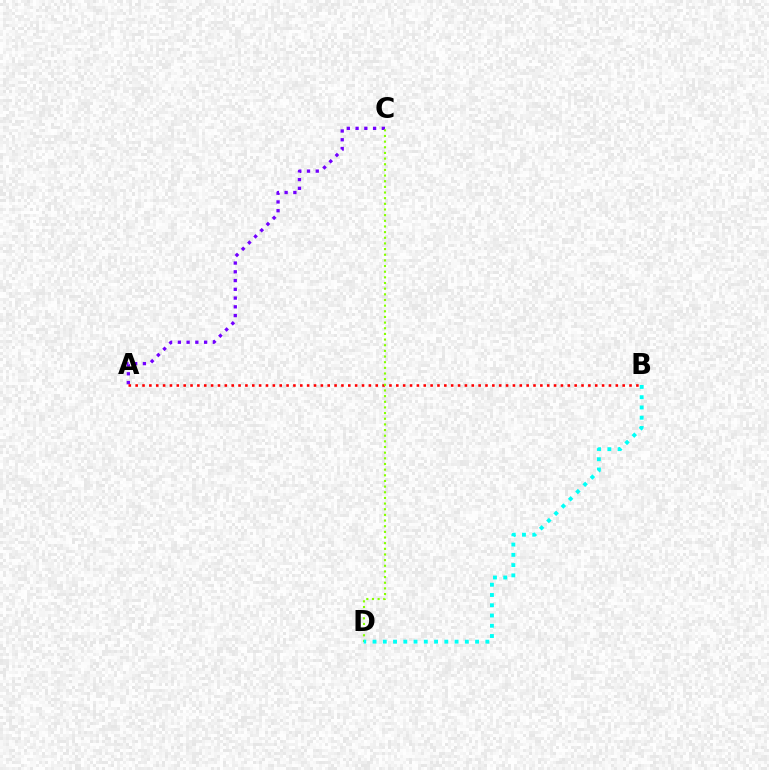{('A', 'C'): [{'color': '#7200ff', 'line_style': 'dotted', 'thickness': 2.38}], ('A', 'B'): [{'color': '#ff0000', 'line_style': 'dotted', 'thickness': 1.86}], ('C', 'D'): [{'color': '#84ff00', 'line_style': 'dotted', 'thickness': 1.54}], ('B', 'D'): [{'color': '#00fff6', 'line_style': 'dotted', 'thickness': 2.79}]}